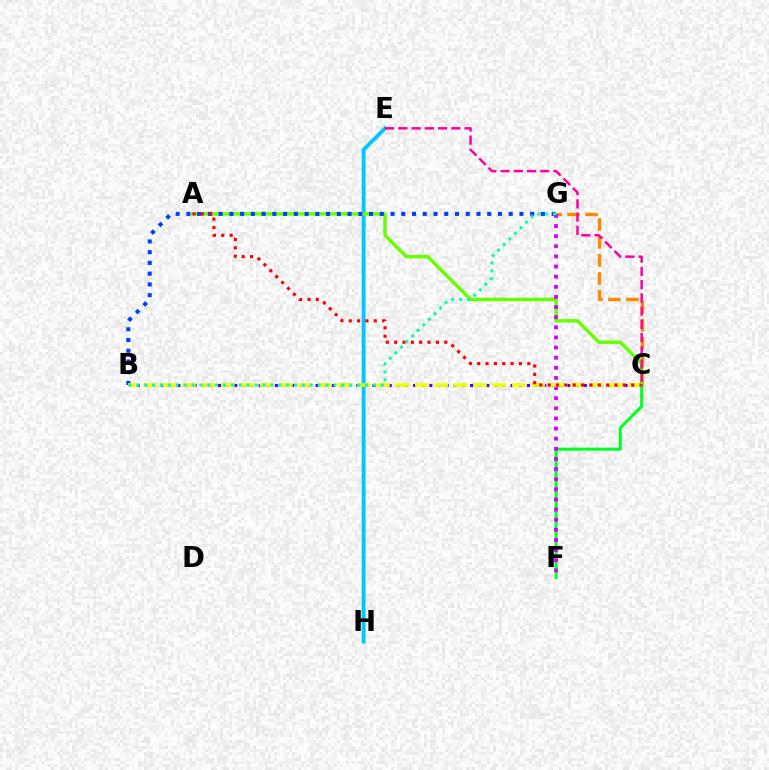{('C', 'G'): [{'color': '#ff8800', 'line_style': 'dashed', 'thickness': 2.44}], ('C', 'F'): [{'color': '#00ff27', 'line_style': 'solid', 'thickness': 2.17}], ('E', 'H'): [{'color': '#00c7ff', 'line_style': 'solid', 'thickness': 2.79}], ('A', 'C'): [{'color': '#66ff00', 'line_style': 'solid', 'thickness': 2.47}, {'color': '#ff0000', 'line_style': 'dotted', 'thickness': 2.27}], ('B', 'G'): [{'color': '#003fff', 'line_style': 'dotted', 'thickness': 2.92}, {'color': '#00ffaf', 'line_style': 'dotted', 'thickness': 2.14}], ('B', 'C'): [{'color': '#4f00ff', 'line_style': 'dotted', 'thickness': 2.21}, {'color': '#eeff00', 'line_style': 'dashed', 'thickness': 2.64}], ('F', 'G'): [{'color': '#d600ff', 'line_style': 'dotted', 'thickness': 2.75}], ('C', 'E'): [{'color': '#ff00a0', 'line_style': 'dashed', 'thickness': 1.8}]}